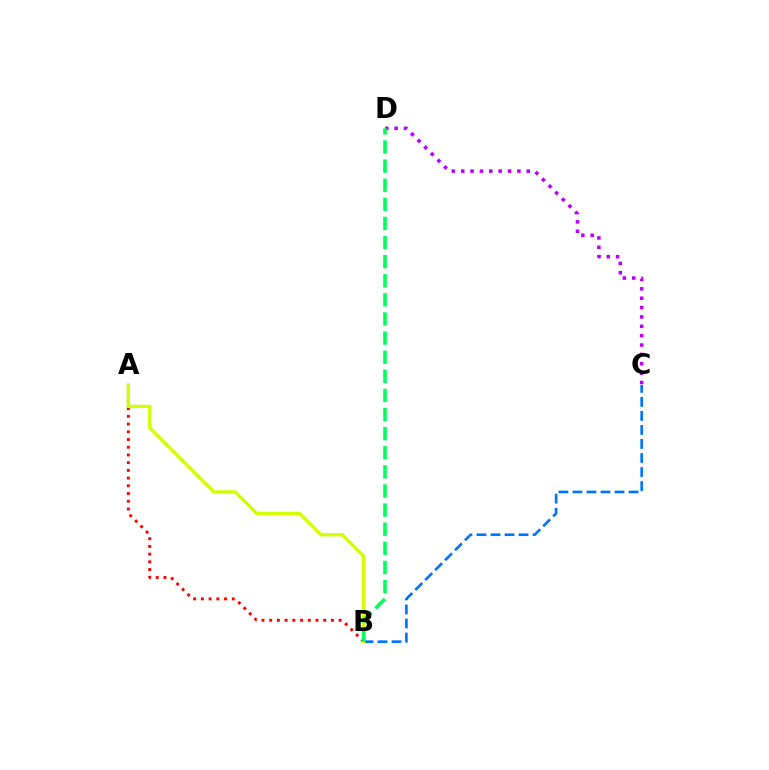{('B', 'C'): [{'color': '#0074ff', 'line_style': 'dashed', 'thickness': 1.91}], ('A', 'B'): [{'color': '#ff0000', 'line_style': 'dotted', 'thickness': 2.1}, {'color': '#d1ff00', 'line_style': 'solid', 'thickness': 2.36}], ('C', 'D'): [{'color': '#b900ff', 'line_style': 'dotted', 'thickness': 2.54}], ('B', 'D'): [{'color': '#00ff5c', 'line_style': 'dashed', 'thickness': 2.6}]}